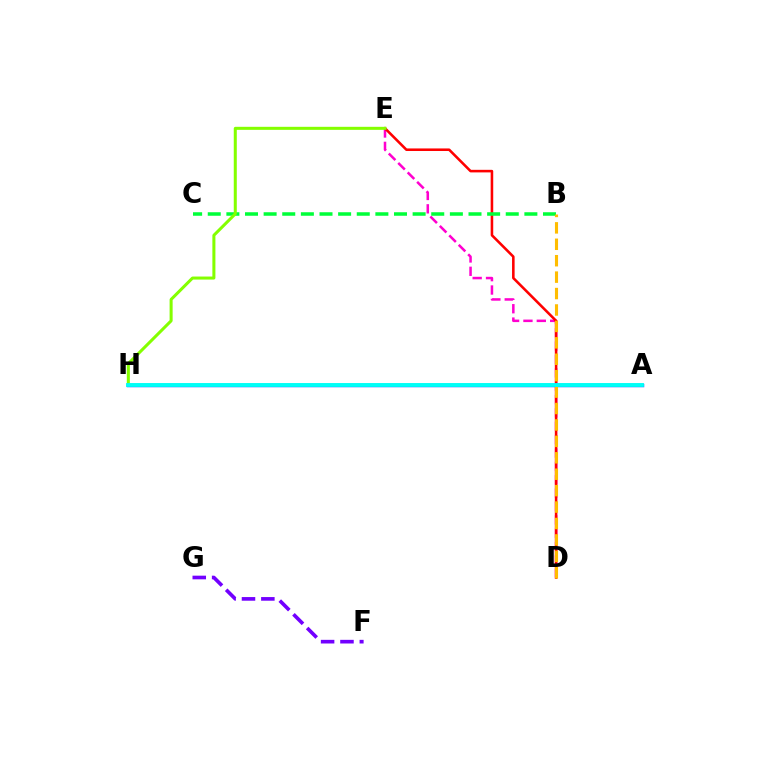{('D', 'E'): [{'color': '#ff00cf', 'line_style': 'dashed', 'thickness': 1.82}, {'color': '#ff0000', 'line_style': 'solid', 'thickness': 1.85}], ('B', 'C'): [{'color': '#00ff39', 'line_style': 'dashed', 'thickness': 2.53}], ('F', 'G'): [{'color': '#7200ff', 'line_style': 'dashed', 'thickness': 2.63}], ('E', 'H'): [{'color': '#84ff00', 'line_style': 'solid', 'thickness': 2.18}], ('A', 'H'): [{'color': '#004bff', 'line_style': 'solid', 'thickness': 2.49}, {'color': '#00fff6', 'line_style': 'solid', 'thickness': 2.78}], ('B', 'D'): [{'color': '#ffbd00', 'line_style': 'dashed', 'thickness': 2.23}]}